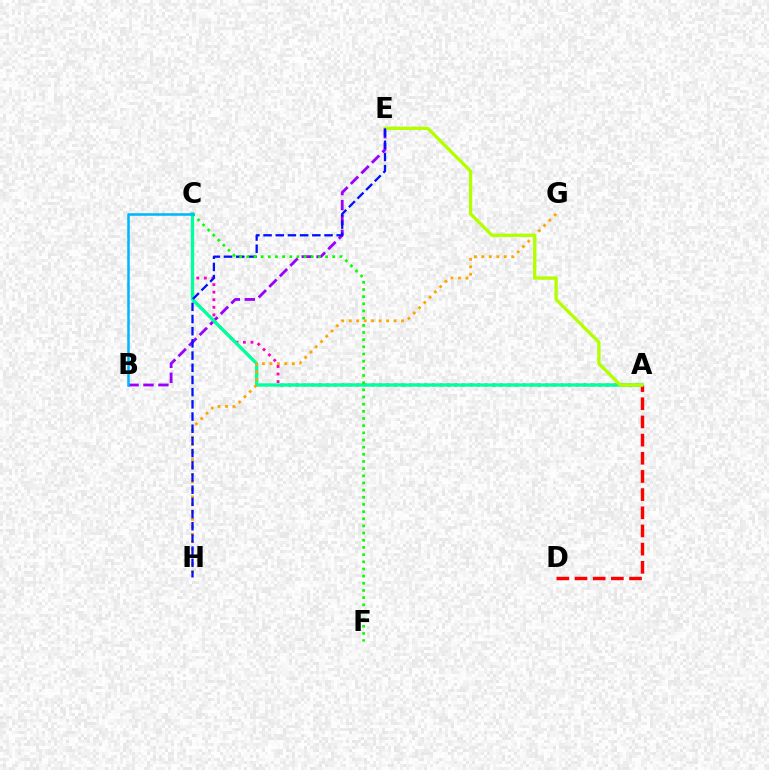{('B', 'E'): [{'color': '#9b00ff', 'line_style': 'dashed', 'thickness': 2.03}], ('A', 'D'): [{'color': '#ff0000', 'line_style': 'dashed', 'thickness': 2.47}], ('A', 'C'): [{'color': '#ff00bd', 'line_style': 'dotted', 'thickness': 2.05}, {'color': '#00ff9d', 'line_style': 'solid', 'thickness': 2.41}], ('G', 'H'): [{'color': '#ffa500', 'line_style': 'dotted', 'thickness': 2.03}], ('A', 'E'): [{'color': '#b3ff00', 'line_style': 'solid', 'thickness': 2.41}], ('E', 'H'): [{'color': '#0010ff', 'line_style': 'dashed', 'thickness': 1.66}], ('C', 'F'): [{'color': '#08ff00', 'line_style': 'dotted', 'thickness': 1.95}], ('B', 'C'): [{'color': '#00b5ff', 'line_style': 'solid', 'thickness': 1.82}]}